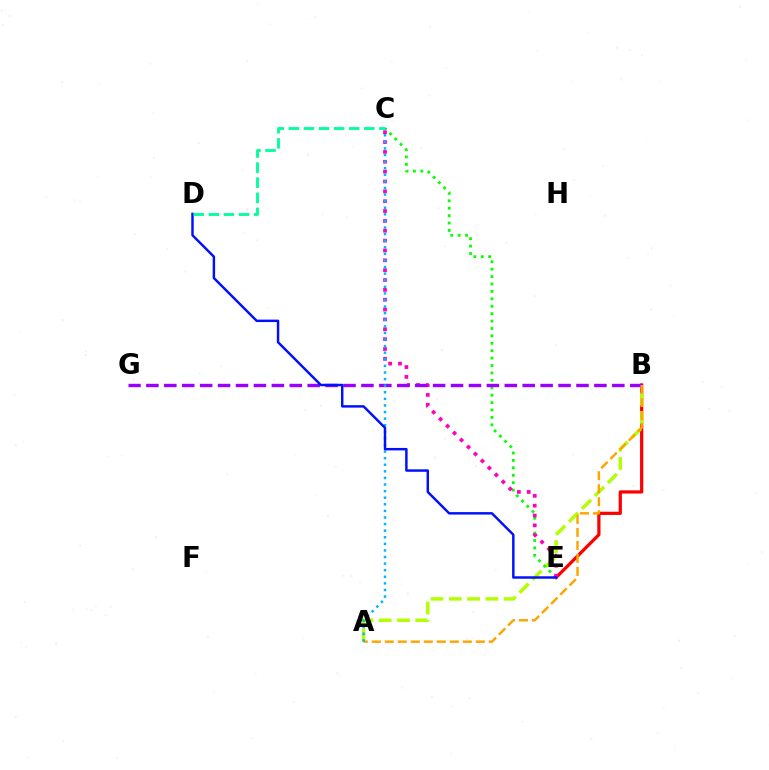{('B', 'E'): [{'color': '#ff0000', 'line_style': 'solid', 'thickness': 2.33}], ('A', 'B'): [{'color': '#b3ff00', 'line_style': 'dashed', 'thickness': 2.49}, {'color': '#ffa500', 'line_style': 'dashed', 'thickness': 1.77}], ('C', 'E'): [{'color': '#08ff00', 'line_style': 'dotted', 'thickness': 2.01}, {'color': '#ff00bd', 'line_style': 'dotted', 'thickness': 2.68}], ('B', 'G'): [{'color': '#9b00ff', 'line_style': 'dashed', 'thickness': 2.43}], ('A', 'C'): [{'color': '#00b5ff', 'line_style': 'dotted', 'thickness': 1.79}], ('D', 'E'): [{'color': '#0010ff', 'line_style': 'solid', 'thickness': 1.77}], ('C', 'D'): [{'color': '#00ff9d', 'line_style': 'dashed', 'thickness': 2.05}]}